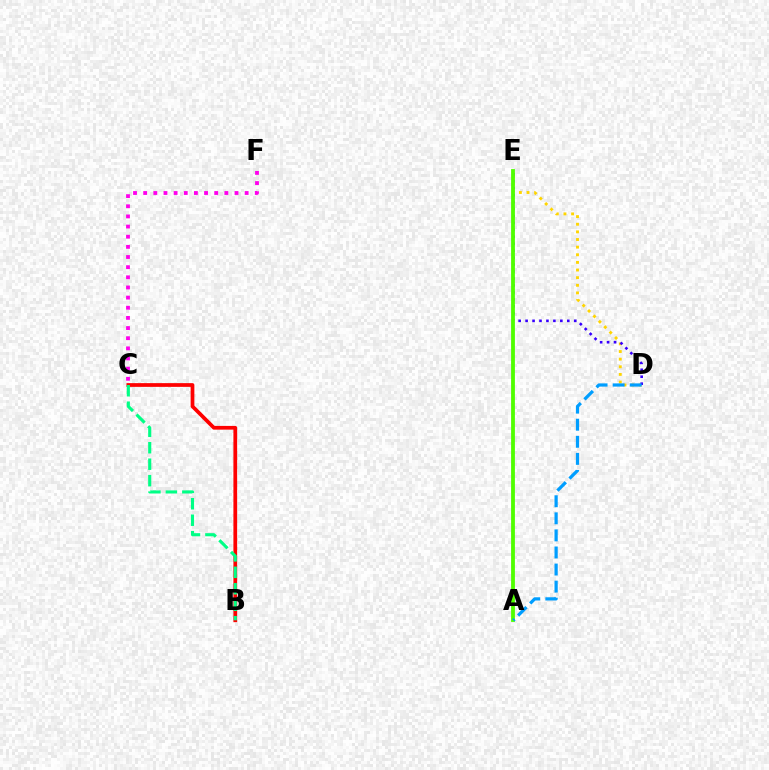{('D', 'E'): [{'color': '#ffd500', 'line_style': 'dotted', 'thickness': 2.07}, {'color': '#3700ff', 'line_style': 'dotted', 'thickness': 1.89}], ('A', 'E'): [{'color': '#4fff00', 'line_style': 'solid', 'thickness': 2.74}], ('A', 'D'): [{'color': '#009eff', 'line_style': 'dashed', 'thickness': 2.32}], ('C', 'F'): [{'color': '#ff00ed', 'line_style': 'dotted', 'thickness': 2.76}], ('B', 'C'): [{'color': '#ff0000', 'line_style': 'solid', 'thickness': 2.69}, {'color': '#00ff86', 'line_style': 'dashed', 'thickness': 2.24}]}